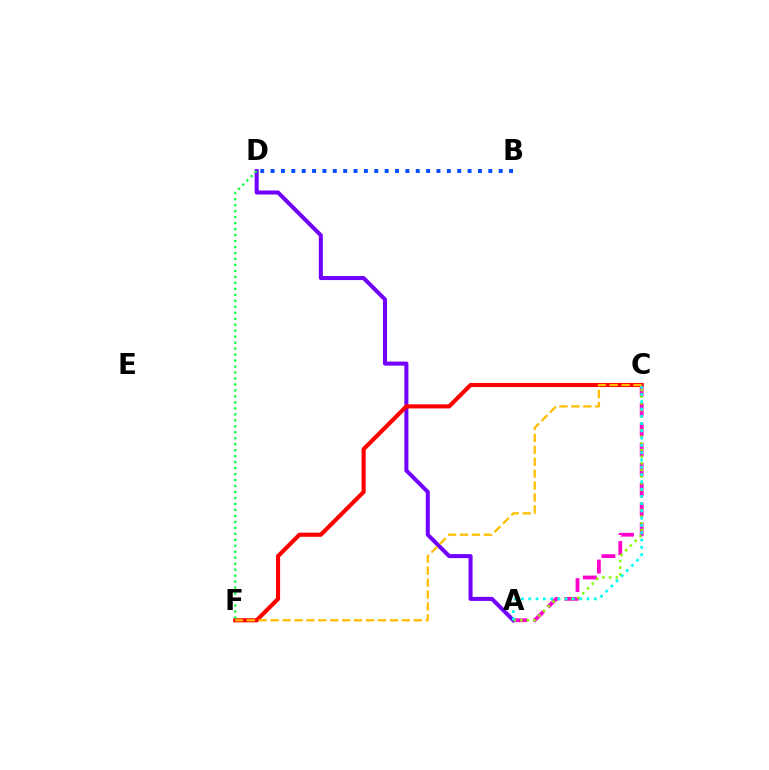{('A', 'C'): [{'color': '#ff00cf', 'line_style': 'dashed', 'thickness': 2.71}, {'color': '#84ff00', 'line_style': 'dotted', 'thickness': 1.81}, {'color': '#00fff6', 'line_style': 'dotted', 'thickness': 1.98}], ('A', 'D'): [{'color': '#7200ff', 'line_style': 'solid', 'thickness': 2.9}], ('C', 'F'): [{'color': '#ff0000', 'line_style': 'solid', 'thickness': 2.96}, {'color': '#ffbd00', 'line_style': 'dashed', 'thickness': 1.62}], ('B', 'D'): [{'color': '#004bff', 'line_style': 'dotted', 'thickness': 2.82}], ('D', 'F'): [{'color': '#00ff39', 'line_style': 'dotted', 'thickness': 1.62}]}